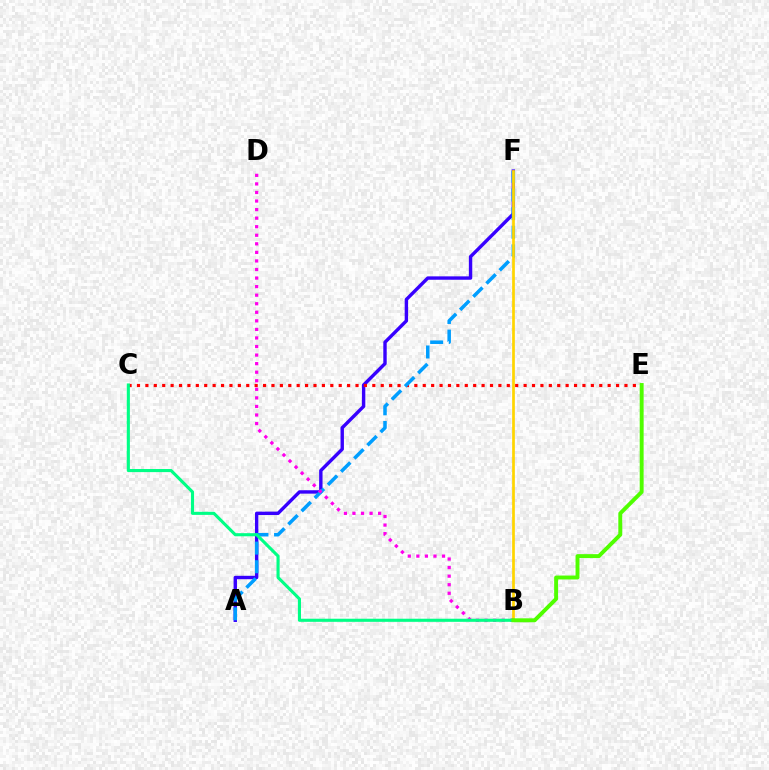{('A', 'F'): [{'color': '#3700ff', 'line_style': 'solid', 'thickness': 2.45}, {'color': '#009eff', 'line_style': 'dashed', 'thickness': 2.53}], ('C', 'E'): [{'color': '#ff0000', 'line_style': 'dotted', 'thickness': 2.28}], ('B', 'F'): [{'color': '#ffd500', 'line_style': 'solid', 'thickness': 1.95}], ('B', 'D'): [{'color': '#ff00ed', 'line_style': 'dotted', 'thickness': 2.33}], ('B', 'C'): [{'color': '#00ff86', 'line_style': 'solid', 'thickness': 2.23}], ('B', 'E'): [{'color': '#4fff00', 'line_style': 'solid', 'thickness': 2.82}]}